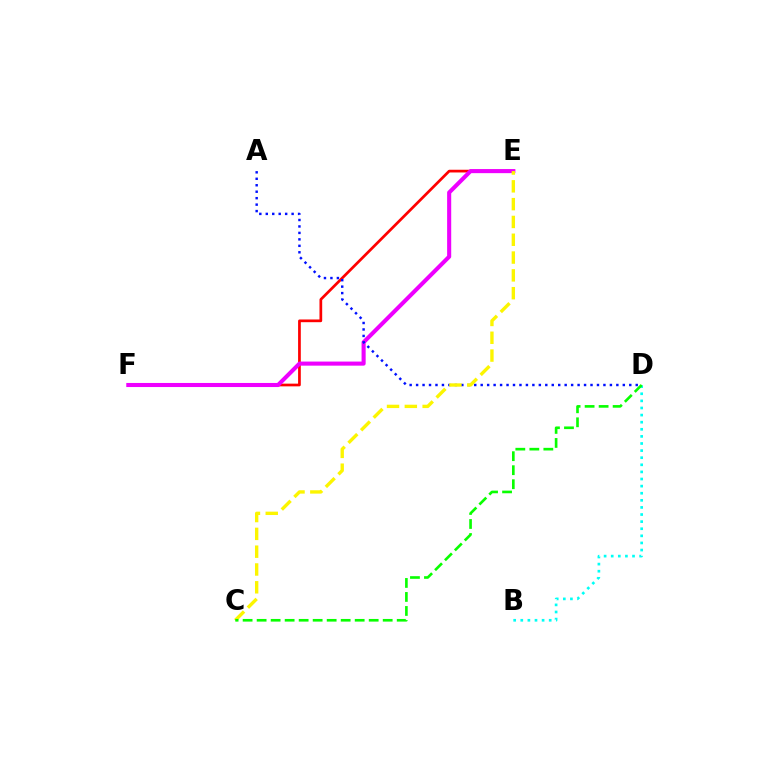{('E', 'F'): [{'color': '#ff0000', 'line_style': 'solid', 'thickness': 1.95}, {'color': '#ee00ff', 'line_style': 'solid', 'thickness': 2.94}], ('B', 'D'): [{'color': '#00fff6', 'line_style': 'dotted', 'thickness': 1.93}], ('A', 'D'): [{'color': '#0010ff', 'line_style': 'dotted', 'thickness': 1.76}], ('C', 'E'): [{'color': '#fcf500', 'line_style': 'dashed', 'thickness': 2.42}], ('C', 'D'): [{'color': '#08ff00', 'line_style': 'dashed', 'thickness': 1.9}]}